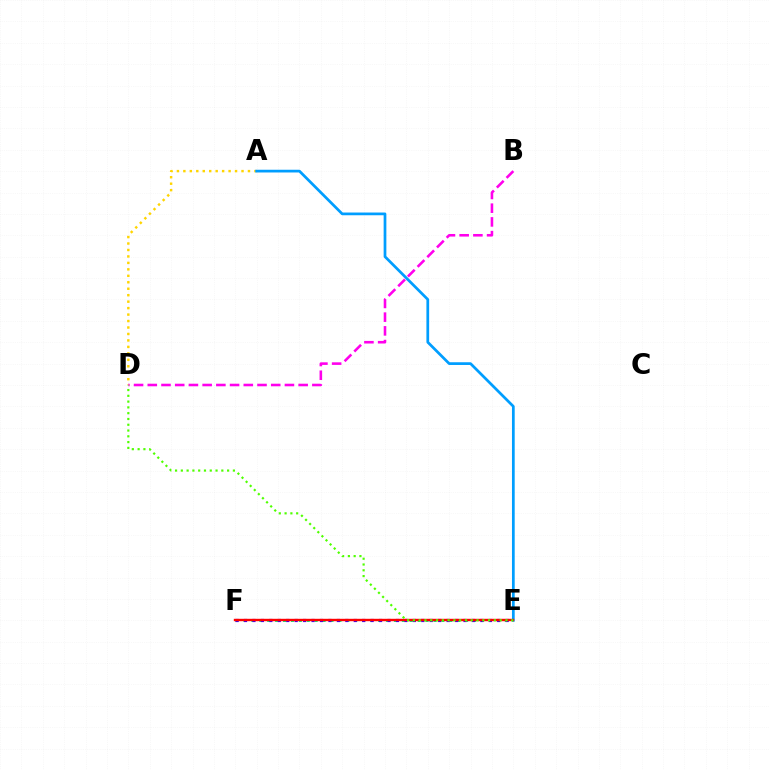{('A', 'D'): [{'color': '#ffd500', 'line_style': 'dotted', 'thickness': 1.76}], ('E', 'F'): [{'color': '#00ff86', 'line_style': 'dotted', 'thickness': 2.15}, {'color': '#3700ff', 'line_style': 'dotted', 'thickness': 2.29}, {'color': '#ff0000', 'line_style': 'solid', 'thickness': 1.73}], ('A', 'E'): [{'color': '#009eff', 'line_style': 'solid', 'thickness': 1.97}], ('B', 'D'): [{'color': '#ff00ed', 'line_style': 'dashed', 'thickness': 1.86}], ('D', 'E'): [{'color': '#4fff00', 'line_style': 'dotted', 'thickness': 1.57}]}